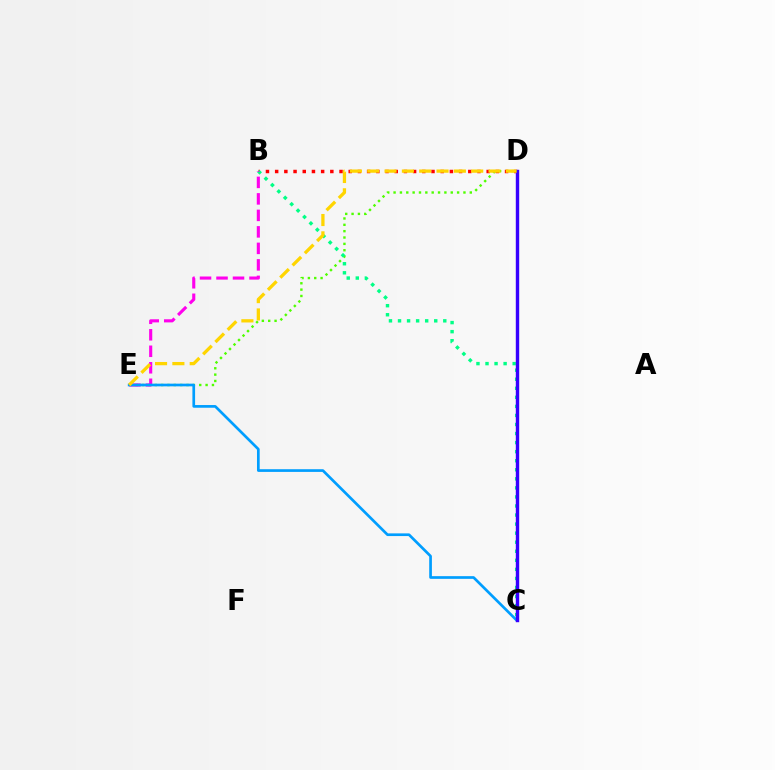{('D', 'E'): [{'color': '#4fff00', 'line_style': 'dotted', 'thickness': 1.73}, {'color': '#ffd500', 'line_style': 'dashed', 'thickness': 2.35}], ('B', 'D'): [{'color': '#ff0000', 'line_style': 'dotted', 'thickness': 2.5}], ('B', 'C'): [{'color': '#00ff86', 'line_style': 'dotted', 'thickness': 2.46}], ('B', 'E'): [{'color': '#ff00ed', 'line_style': 'dashed', 'thickness': 2.24}], ('C', 'E'): [{'color': '#009eff', 'line_style': 'solid', 'thickness': 1.94}], ('C', 'D'): [{'color': '#3700ff', 'line_style': 'solid', 'thickness': 2.45}]}